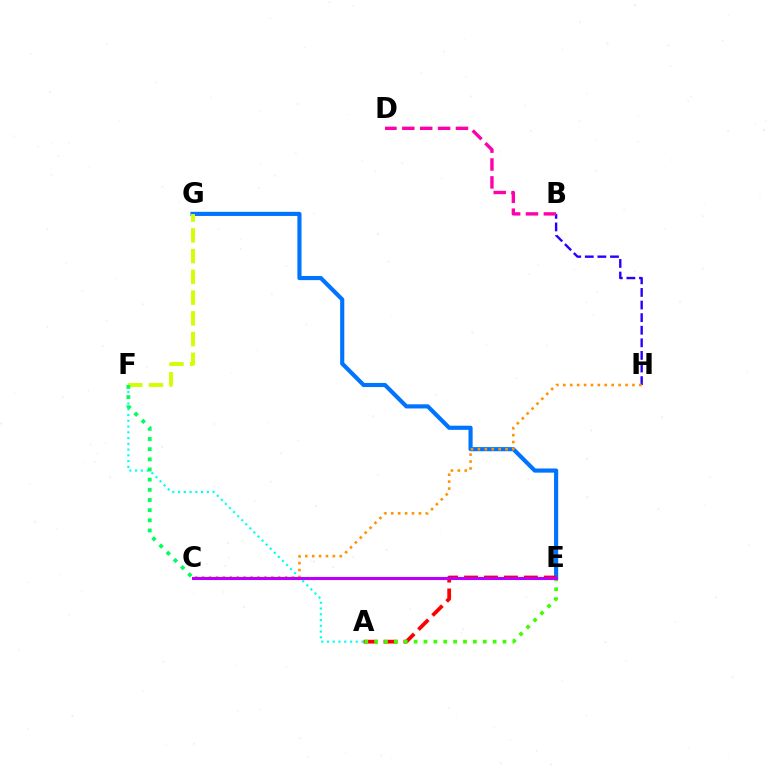{('B', 'H'): [{'color': '#2500ff', 'line_style': 'dashed', 'thickness': 1.71}], ('E', 'G'): [{'color': '#0074ff', 'line_style': 'solid', 'thickness': 2.98}], ('A', 'F'): [{'color': '#00fff6', 'line_style': 'dotted', 'thickness': 1.56}], ('B', 'D'): [{'color': '#ff00ac', 'line_style': 'dashed', 'thickness': 2.43}], ('F', 'G'): [{'color': '#d1ff00', 'line_style': 'dashed', 'thickness': 2.82}], ('C', 'H'): [{'color': '#ff9400', 'line_style': 'dotted', 'thickness': 1.88}], ('C', 'F'): [{'color': '#00ff5c', 'line_style': 'dotted', 'thickness': 2.76}], ('A', 'E'): [{'color': '#ff0000', 'line_style': 'dashed', 'thickness': 2.71}, {'color': '#3dff00', 'line_style': 'dotted', 'thickness': 2.68}], ('C', 'E'): [{'color': '#b900ff', 'line_style': 'solid', 'thickness': 2.23}]}